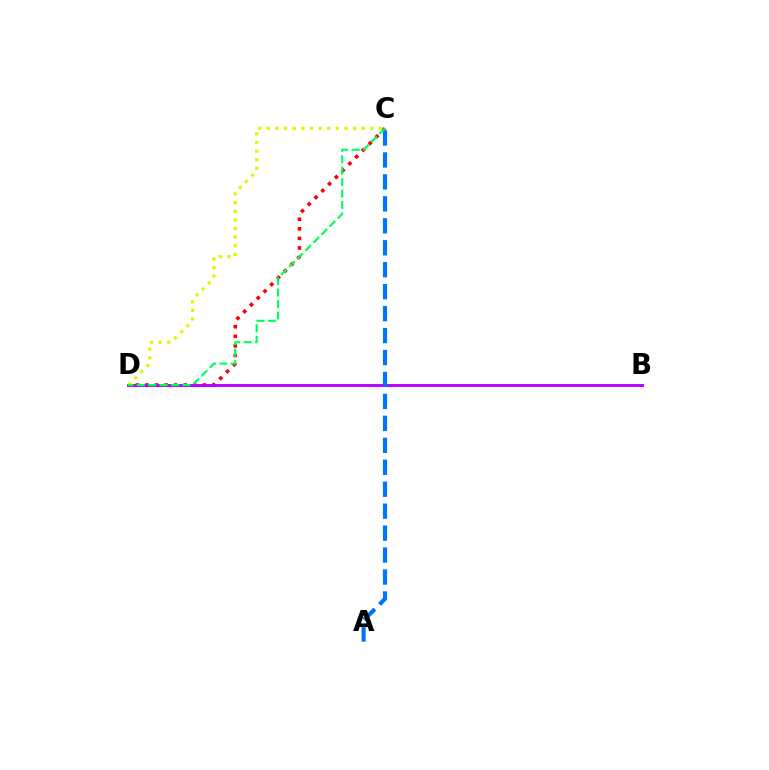{('C', 'D'): [{'color': '#ff0000', 'line_style': 'dotted', 'thickness': 2.6}, {'color': '#d1ff00', 'line_style': 'dotted', 'thickness': 2.34}, {'color': '#00ff5c', 'line_style': 'dashed', 'thickness': 1.55}], ('B', 'D'): [{'color': '#b900ff', 'line_style': 'solid', 'thickness': 2.09}], ('A', 'C'): [{'color': '#0074ff', 'line_style': 'dashed', 'thickness': 2.98}]}